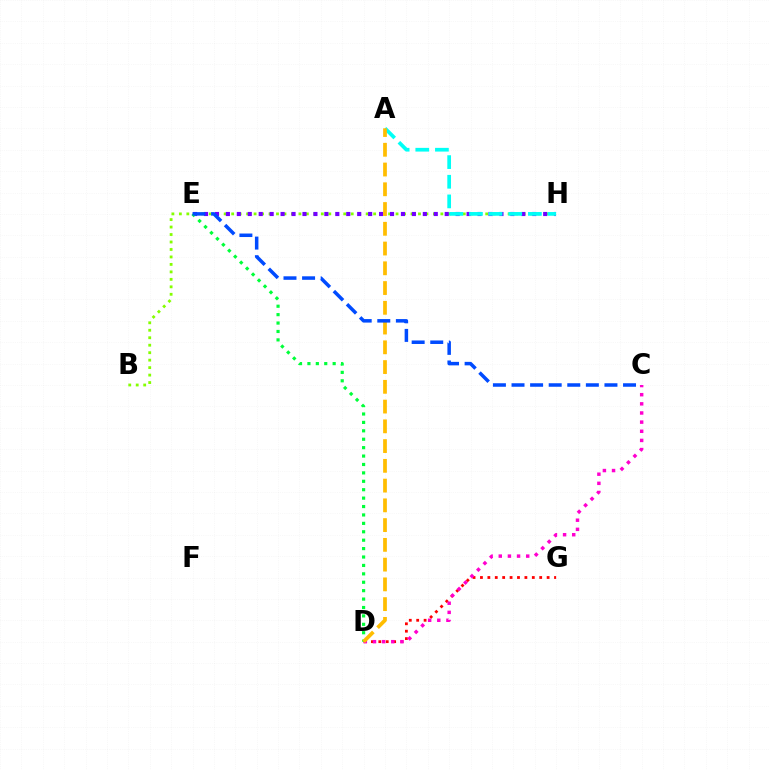{('B', 'H'): [{'color': '#84ff00', 'line_style': 'dotted', 'thickness': 2.03}], ('E', 'H'): [{'color': '#7200ff', 'line_style': 'dotted', 'thickness': 2.97}], ('D', 'G'): [{'color': '#ff0000', 'line_style': 'dotted', 'thickness': 2.01}], ('C', 'D'): [{'color': '#ff00cf', 'line_style': 'dotted', 'thickness': 2.48}], ('A', 'H'): [{'color': '#00fff6', 'line_style': 'dashed', 'thickness': 2.67}], ('D', 'E'): [{'color': '#00ff39', 'line_style': 'dotted', 'thickness': 2.29}], ('A', 'D'): [{'color': '#ffbd00', 'line_style': 'dashed', 'thickness': 2.68}], ('C', 'E'): [{'color': '#004bff', 'line_style': 'dashed', 'thickness': 2.52}]}